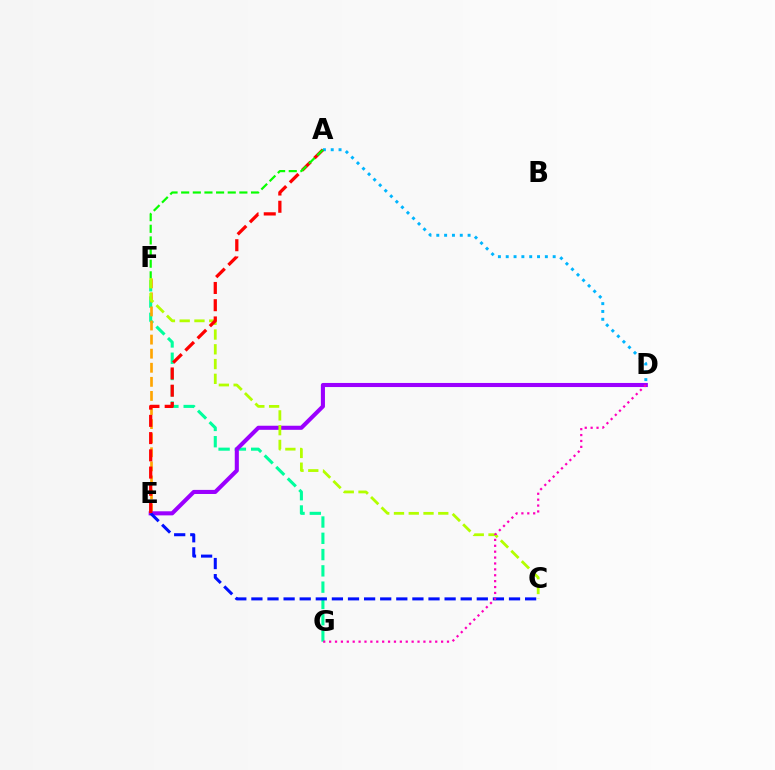{('F', 'G'): [{'color': '#00ff9d', 'line_style': 'dashed', 'thickness': 2.21}], ('E', 'F'): [{'color': '#ffa500', 'line_style': 'dashed', 'thickness': 1.91}], ('D', 'E'): [{'color': '#9b00ff', 'line_style': 'solid', 'thickness': 2.94}], ('C', 'F'): [{'color': '#b3ff00', 'line_style': 'dashed', 'thickness': 2.01}], ('A', 'D'): [{'color': '#00b5ff', 'line_style': 'dotted', 'thickness': 2.13}], ('C', 'E'): [{'color': '#0010ff', 'line_style': 'dashed', 'thickness': 2.19}], ('A', 'E'): [{'color': '#ff0000', 'line_style': 'dashed', 'thickness': 2.34}], ('D', 'G'): [{'color': '#ff00bd', 'line_style': 'dotted', 'thickness': 1.6}], ('A', 'F'): [{'color': '#08ff00', 'line_style': 'dashed', 'thickness': 1.58}]}